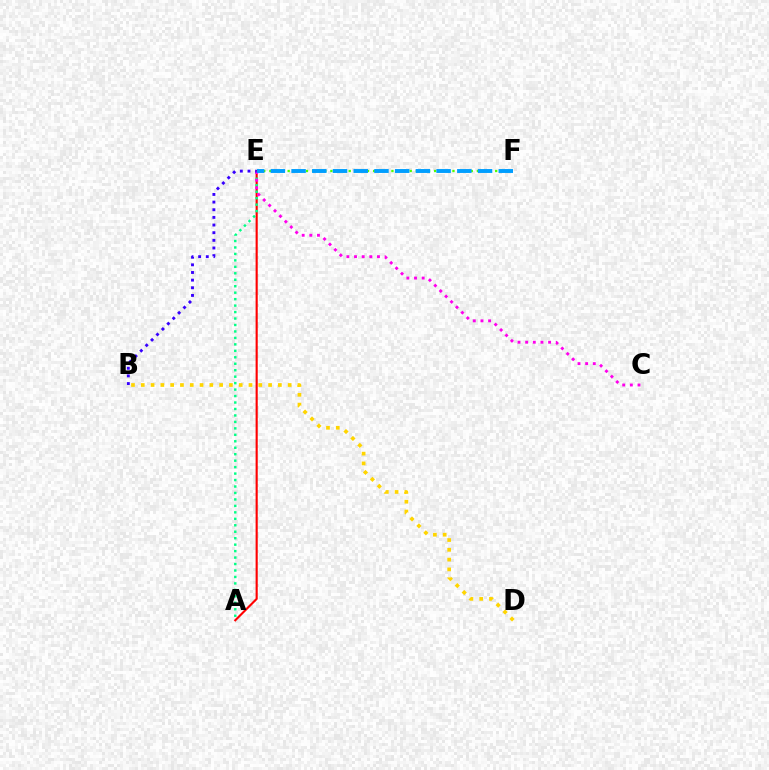{('A', 'E'): [{'color': '#ff0000', 'line_style': 'solid', 'thickness': 1.53}, {'color': '#00ff86', 'line_style': 'dotted', 'thickness': 1.76}], ('C', 'E'): [{'color': '#ff00ed', 'line_style': 'dotted', 'thickness': 2.08}], ('B', 'D'): [{'color': '#ffd500', 'line_style': 'dotted', 'thickness': 2.66}], ('E', 'F'): [{'color': '#4fff00', 'line_style': 'dotted', 'thickness': 1.66}, {'color': '#009eff', 'line_style': 'dashed', 'thickness': 2.81}], ('B', 'E'): [{'color': '#3700ff', 'line_style': 'dotted', 'thickness': 2.08}]}